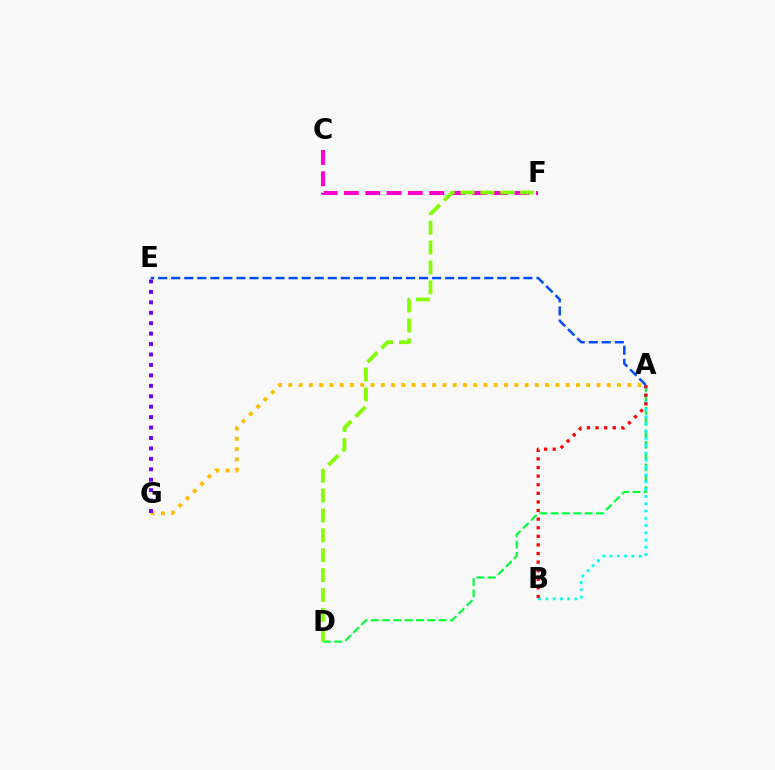{('A', 'G'): [{'color': '#ffbd00', 'line_style': 'dotted', 'thickness': 2.79}], ('C', 'F'): [{'color': '#ff00cf', 'line_style': 'dashed', 'thickness': 2.9}], ('E', 'G'): [{'color': '#7200ff', 'line_style': 'dotted', 'thickness': 2.84}], ('A', 'D'): [{'color': '#00ff39', 'line_style': 'dashed', 'thickness': 1.54}], ('D', 'F'): [{'color': '#84ff00', 'line_style': 'dashed', 'thickness': 2.7}], ('A', 'B'): [{'color': '#00fff6', 'line_style': 'dotted', 'thickness': 1.97}, {'color': '#ff0000', 'line_style': 'dotted', 'thickness': 2.34}], ('A', 'E'): [{'color': '#004bff', 'line_style': 'dashed', 'thickness': 1.77}]}